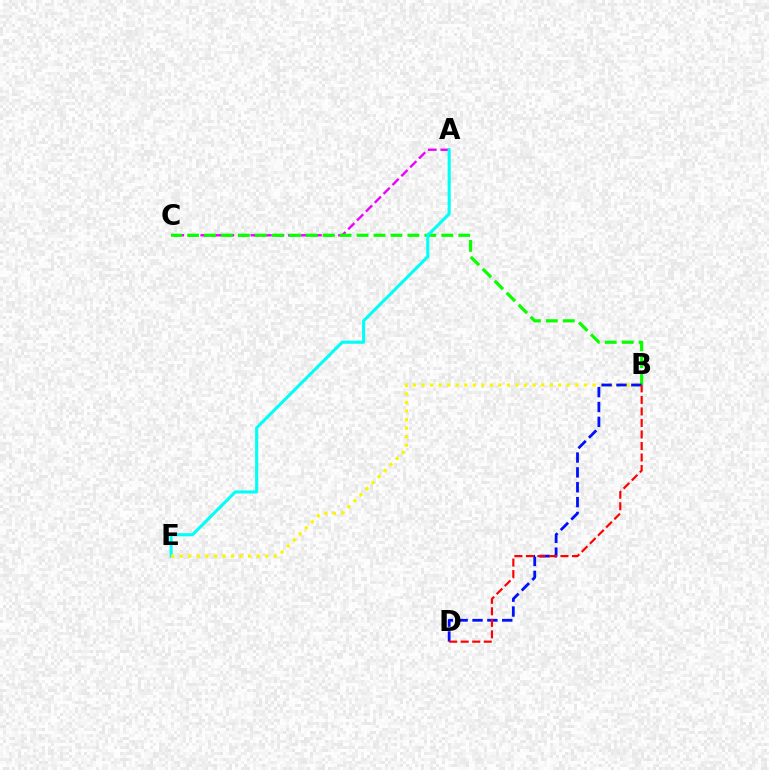{('A', 'C'): [{'color': '#ee00ff', 'line_style': 'dashed', 'thickness': 1.7}], ('B', 'C'): [{'color': '#08ff00', 'line_style': 'dashed', 'thickness': 2.3}], ('A', 'E'): [{'color': '#00fff6', 'line_style': 'solid', 'thickness': 2.22}], ('B', 'E'): [{'color': '#fcf500', 'line_style': 'dotted', 'thickness': 2.32}], ('B', 'D'): [{'color': '#0010ff', 'line_style': 'dashed', 'thickness': 2.02}, {'color': '#ff0000', 'line_style': 'dashed', 'thickness': 1.56}]}